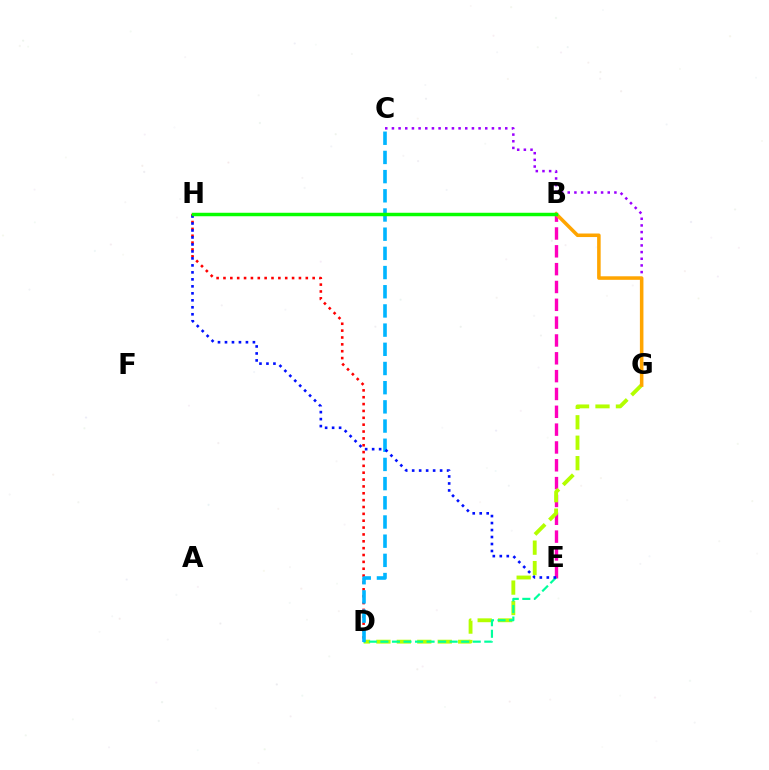{('B', 'E'): [{'color': '#ff00bd', 'line_style': 'dashed', 'thickness': 2.42}], ('D', 'G'): [{'color': '#b3ff00', 'line_style': 'dashed', 'thickness': 2.78}], ('C', 'G'): [{'color': '#9b00ff', 'line_style': 'dotted', 'thickness': 1.81}], ('D', 'H'): [{'color': '#ff0000', 'line_style': 'dotted', 'thickness': 1.86}], ('D', 'E'): [{'color': '#00ff9d', 'line_style': 'dashed', 'thickness': 1.57}], ('C', 'D'): [{'color': '#00b5ff', 'line_style': 'dashed', 'thickness': 2.61}], ('B', 'G'): [{'color': '#ffa500', 'line_style': 'solid', 'thickness': 2.55}], ('E', 'H'): [{'color': '#0010ff', 'line_style': 'dotted', 'thickness': 1.9}], ('B', 'H'): [{'color': '#08ff00', 'line_style': 'solid', 'thickness': 2.49}]}